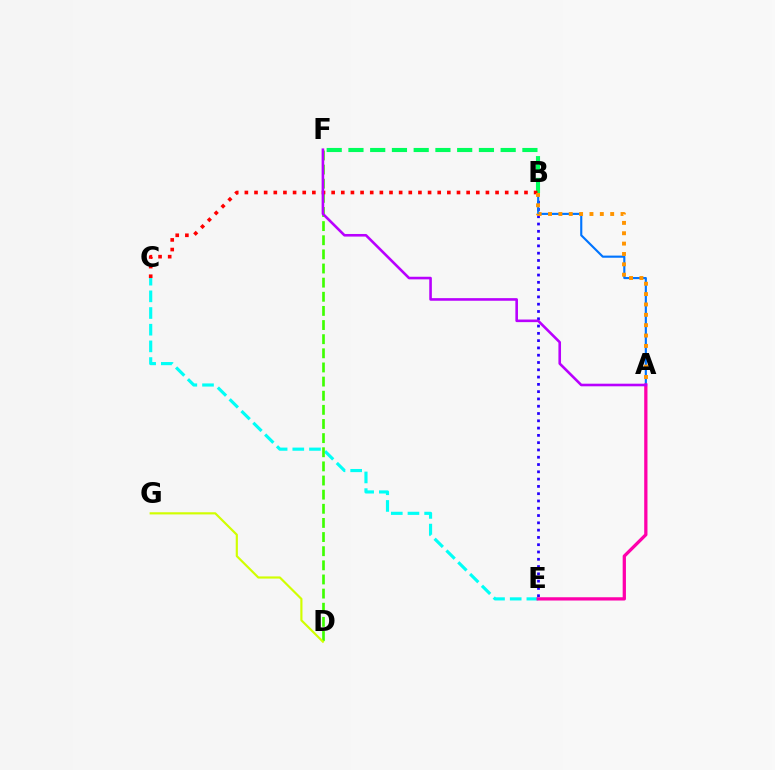{('B', 'E'): [{'color': '#2500ff', 'line_style': 'dotted', 'thickness': 1.98}], ('C', 'E'): [{'color': '#00fff6', 'line_style': 'dashed', 'thickness': 2.27}], ('A', 'B'): [{'color': '#0074ff', 'line_style': 'solid', 'thickness': 1.54}, {'color': '#ff9400', 'line_style': 'dotted', 'thickness': 2.81}], ('A', 'E'): [{'color': '#ff00ac', 'line_style': 'solid', 'thickness': 2.35}], ('B', 'F'): [{'color': '#00ff5c', 'line_style': 'dashed', 'thickness': 2.95}], ('D', 'F'): [{'color': '#3dff00', 'line_style': 'dashed', 'thickness': 1.92}], ('B', 'C'): [{'color': '#ff0000', 'line_style': 'dotted', 'thickness': 2.62}], ('A', 'F'): [{'color': '#b900ff', 'line_style': 'solid', 'thickness': 1.87}], ('D', 'G'): [{'color': '#d1ff00', 'line_style': 'solid', 'thickness': 1.56}]}